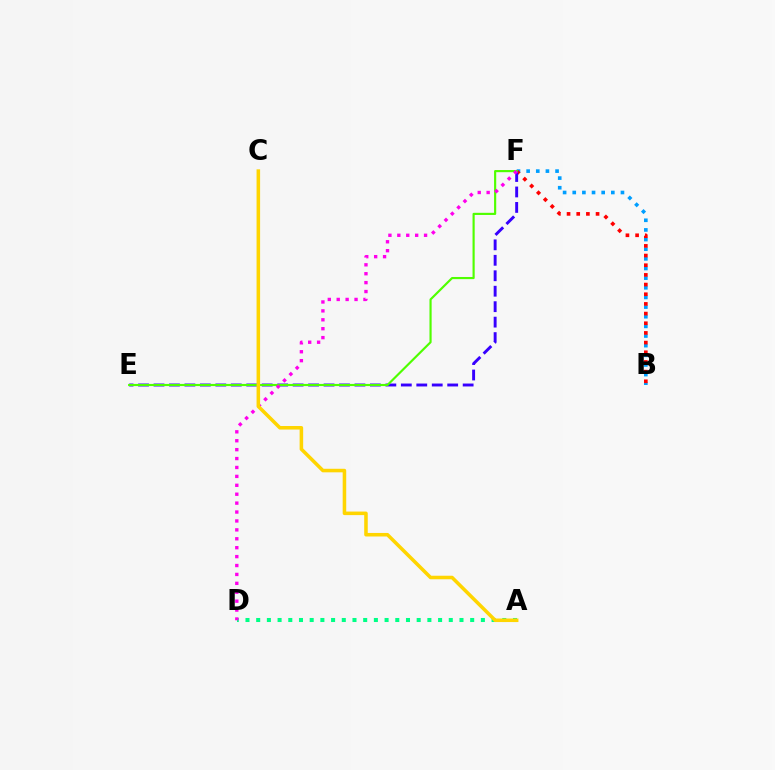{('B', 'F'): [{'color': '#009eff', 'line_style': 'dotted', 'thickness': 2.62}, {'color': '#ff0000', 'line_style': 'dotted', 'thickness': 2.63}], ('E', 'F'): [{'color': '#3700ff', 'line_style': 'dashed', 'thickness': 2.1}, {'color': '#4fff00', 'line_style': 'solid', 'thickness': 1.55}], ('A', 'D'): [{'color': '#00ff86', 'line_style': 'dotted', 'thickness': 2.91}], ('D', 'F'): [{'color': '#ff00ed', 'line_style': 'dotted', 'thickness': 2.42}], ('A', 'C'): [{'color': '#ffd500', 'line_style': 'solid', 'thickness': 2.55}]}